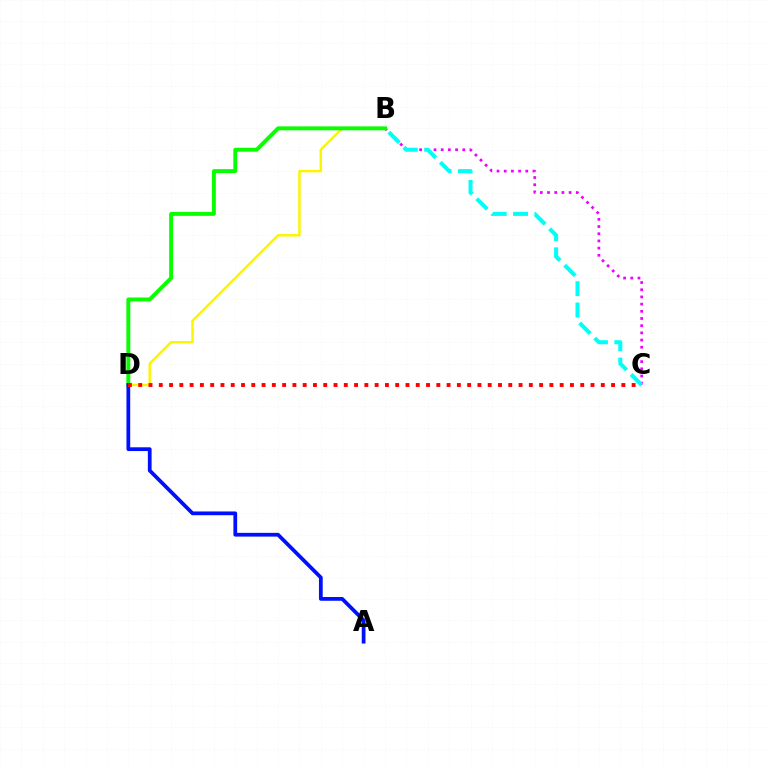{('B', 'C'): [{'color': '#ee00ff', 'line_style': 'dotted', 'thickness': 1.95}, {'color': '#00fff6', 'line_style': 'dashed', 'thickness': 2.9}], ('B', 'D'): [{'color': '#fcf500', 'line_style': 'solid', 'thickness': 1.79}, {'color': '#08ff00', 'line_style': 'solid', 'thickness': 2.82}], ('A', 'D'): [{'color': '#0010ff', 'line_style': 'solid', 'thickness': 2.7}], ('C', 'D'): [{'color': '#ff0000', 'line_style': 'dotted', 'thickness': 2.79}]}